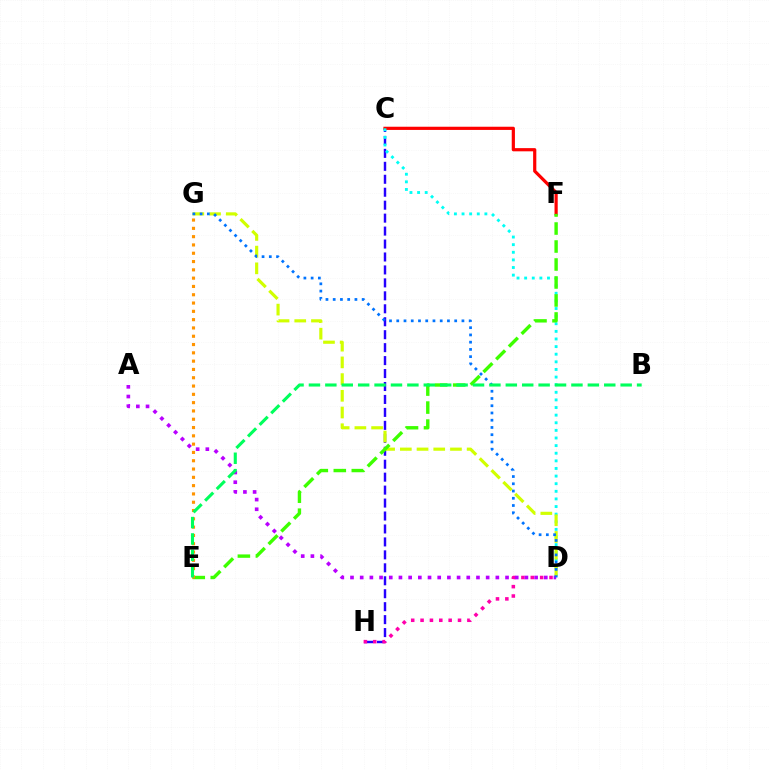{('C', 'H'): [{'color': '#2500ff', 'line_style': 'dashed', 'thickness': 1.76}], ('C', 'F'): [{'color': '#ff0000', 'line_style': 'solid', 'thickness': 2.3}], ('C', 'D'): [{'color': '#00fff6', 'line_style': 'dotted', 'thickness': 2.07}], ('D', 'G'): [{'color': '#d1ff00', 'line_style': 'dashed', 'thickness': 2.27}, {'color': '#0074ff', 'line_style': 'dotted', 'thickness': 1.97}], ('D', 'H'): [{'color': '#ff00ac', 'line_style': 'dotted', 'thickness': 2.54}], ('A', 'D'): [{'color': '#b900ff', 'line_style': 'dotted', 'thickness': 2.63}], ('E', 'F'): [{'color': '#3dff00', 'line_style': 'dashed', 'thickness': 2.44}], ('E', 'G'): [{'color': '#ff9400', 'line_style': 'dotted', 'thickness': 2.25}], ('B', 'E'): [{'color': '#00ff5c', 'line_style': 'dashed', 'thickness': 2.23}]}